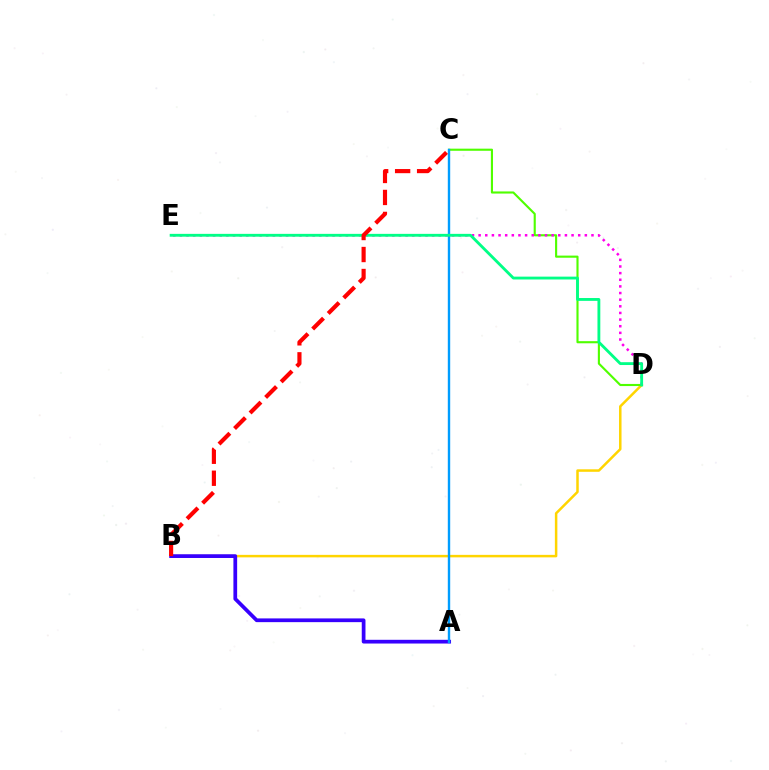{('B', 'D'): [{'color': '#ffd500', 'line_style': 'solid', 'thickness': 1.8}], ('C', 'D'): [{'color': '#4fff00', 'line_style': 'solid', 'thickness': 1.53}], ('A', 'B'): [{'color': '#3700ff', 'line_style': 'solid', 'thickness': 2.69}], ('D', 'E'): [{'color': '#ff00ed', 'line_style': 'dotted', 'thickness': 1.8}, {'color': '#00ff86', 'line_style': 'solid', 'thickness': 2.05}], ('A', 'C'): [{'color': '#009eff', 'line_style': 'solid', 'thickness': 1.73}], ('B', 'C'): [{'color': '#ff0000', 'line_style': 'dashed', 'thickness': 2.99}]}